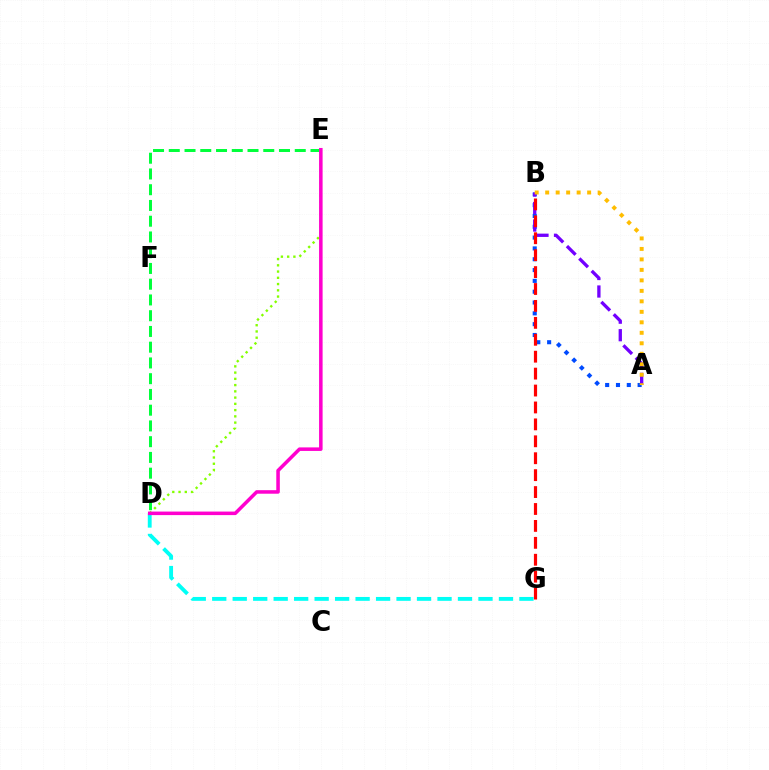{('A', 'B'): [{'color': '#004bff', 'line_style': 'dotted', 'thickness': 2.94}, {'color': '#7200ff', 'line_style': 'dashed', 'thickness': 2.38}, {'color': '#ffbd00', 'line_style': 'dotted', 'thickness': 2.85}], ('D', 'E'): [{'color': '#84ff00', 'line_style': 'dotted', 'thickness': 1.7}, {'color': '#00ff39', 'line_style': 'dashed', 'thickness': 2.14}, {'color': '#ff00cf', 'line_style': 'solid', 'thickness': 2.54}], ('B', 'G'): [{'color': '#ff0000', 'line_style': 'dashed', 'thickness': 2.3}], ('D', 'G'): [{'color': '#00fff6', 'line_style': 'dashed', 'thickness': 2.78}]}